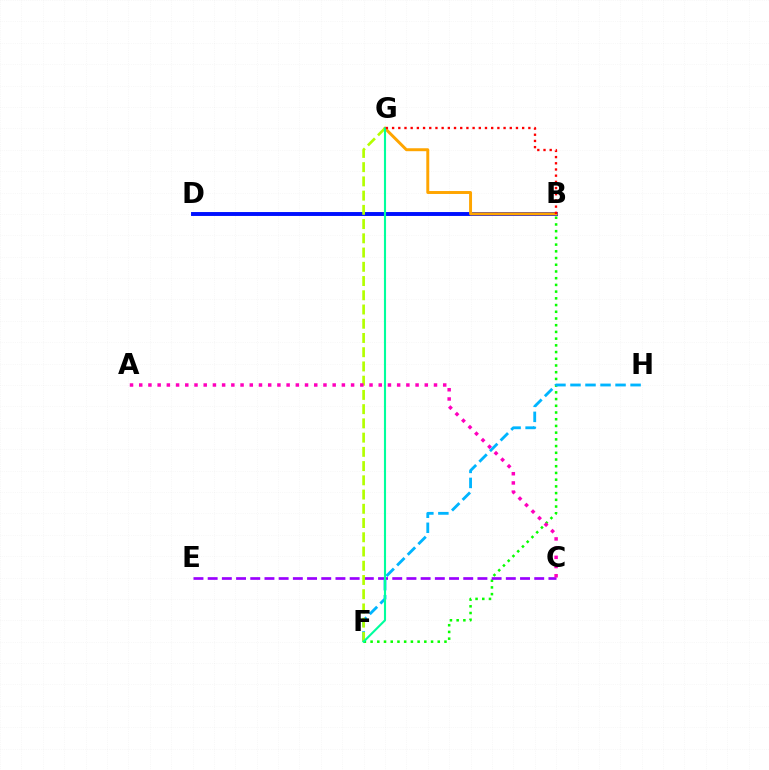{('B', 'F'): [{'color': '#08ff00', 'line_style': 'dotted', 'thickness': 1.82}], ('C', 'E'): [{'color': '#9b00ff', 'line_style': 'dashed', 'thickness': 1.93}], ('B', 'D'): [{'color': '#0010ff', 'line_style': 'solid', 'thickness': 2.82}], ('B', 'G'): [{'color': '#ffa500', 'line_style': 'solid', 'thickness': 2.12}, {'color': '#ff0000', 'line_style': 'dotted', 'thickness': 1.68}], ('F', 'H'): [{'color': '#00b5ff', 'line_style': 'dashed', 'thickness': 2.04}], ('F', 'G'): [{'color': '#b3ff00', 'line_style': 'dashed', 'thickness': 1.93}, {'color': '#00ff9d', 'line_style': 'solid', 'thickness': 1.52}], ('A', 'C'): [{'color': '#ff00bd', 'line_style': 'dotted', 'thickness': 2.5}]}